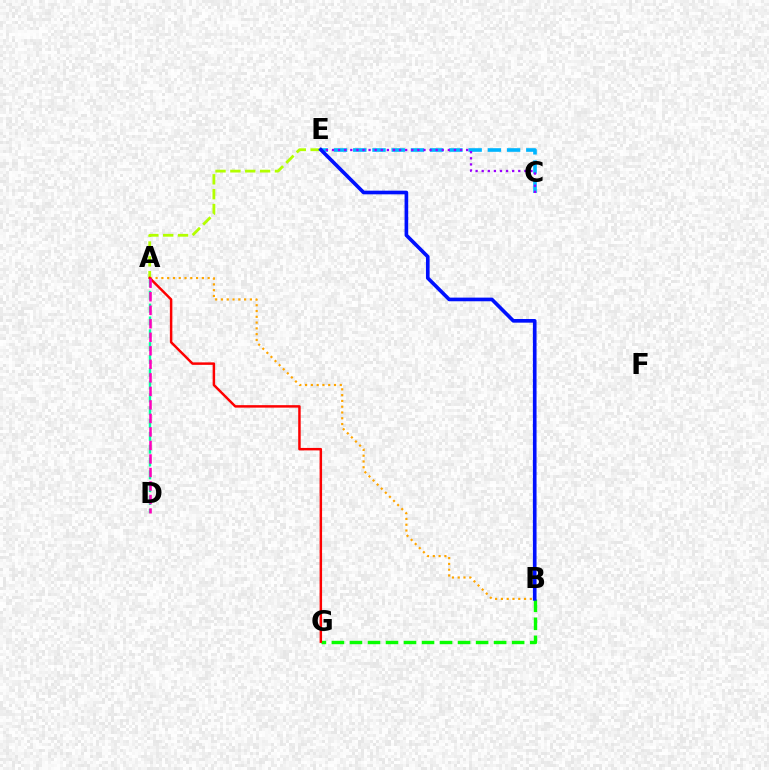{('B', 'G'): [{'color': '#08ff00', 'line_style': 'dashed', 'thickness': 2.45}], ('A', 'E'): [{'color': '#b3ff00', 'line_style': 'dashed', 'thickness': 2.02}], ('A', 'B'): [{'color': '#ffa500', 'line_style': 'dotted', 'thickness': 1.57}], ('A', 'D'): [{'color': '#00ff9d', 'line_style': 'dashed', 'thickness': 1.74}, {'color': '#ff00bd', 'line_style': 'dashed', 'thickness': 1.84}], ('A', 'G'): [{'color': '#ff0000', 'line_style': 'solid', 'thickness': 1.78}], ('C', 'E'): [{'color': '#00b5ff', 'line_style': 'dashed', 'thickness': 2.61}, {'color': '#9b00ff', 'line_style': 'dotted', 'thickness': 1.66}], ('B', 'E'): [{'color': '#0010ff', 'line_style': 'solid', 'thickness': 2.63}]}